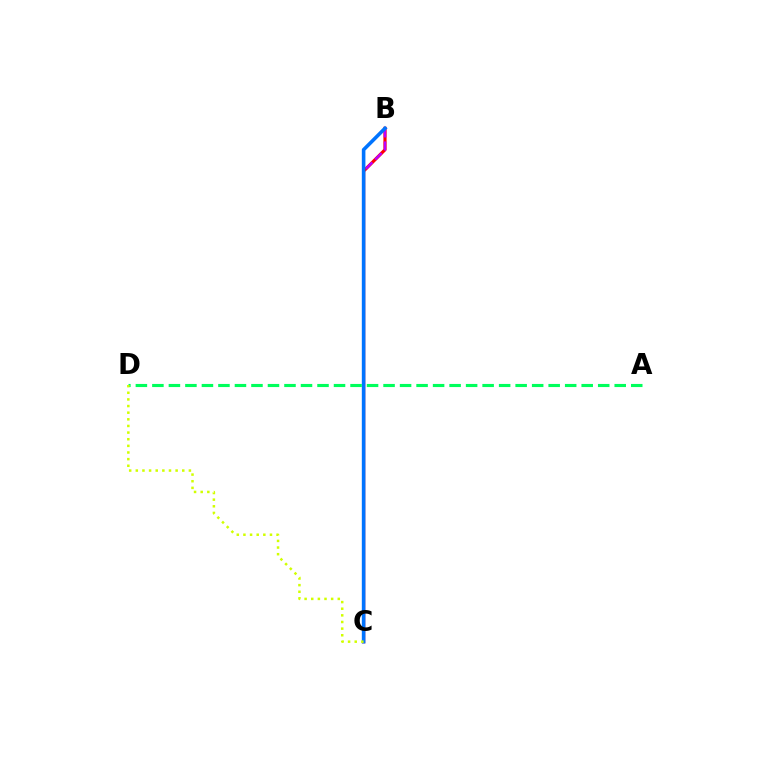{('B', 'C'): [{'color': '#ff0000', 'line_style': 'solid', 'thickness': 2.3}, {'color': '#b900ff', 'line_style': 'dashed', 'thickness': 1.78}, {'color': '#0074ff', 'line_style': 'solid', 'thickness': 2.58}], ('A', 'D'): [{'color': '#00ff5c', 'line_style': 'dashed', 'thickness': 2.24}], ('C', 'D'): [{'color': '#d1ff00', 'line_style': 'dotted', 'thickness': 1.8}]}